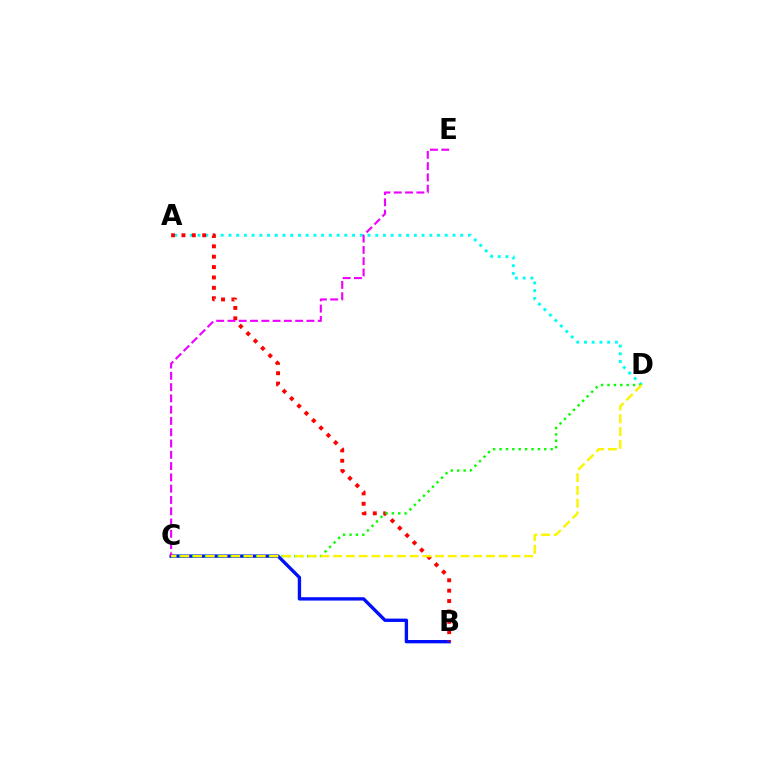{('A', 'D'): [{'color': '#00fff6', 'line_style': 'dotted', 'thickness': 2.1}], ('B', 'C'): [{'color': '#0010ff', 'line_style': 'solid', 'thickness': 2.41}], ('A', 'B'): [{'color': '#ff0000', 'line_style': 'dotted', 'thickness': 2.82}], ('C', 'E'): [{'color': '#ee00ff', 'line_style': 'dashed', 'thickness': 1.53}], ('C', 'D'): [{'color': '#08ff00', 'line_style': 'dotted', 'thickness': 1.74}, {'color': '#fcf500', 'line_style': 'dashed', 'thickness': 1.73}]}